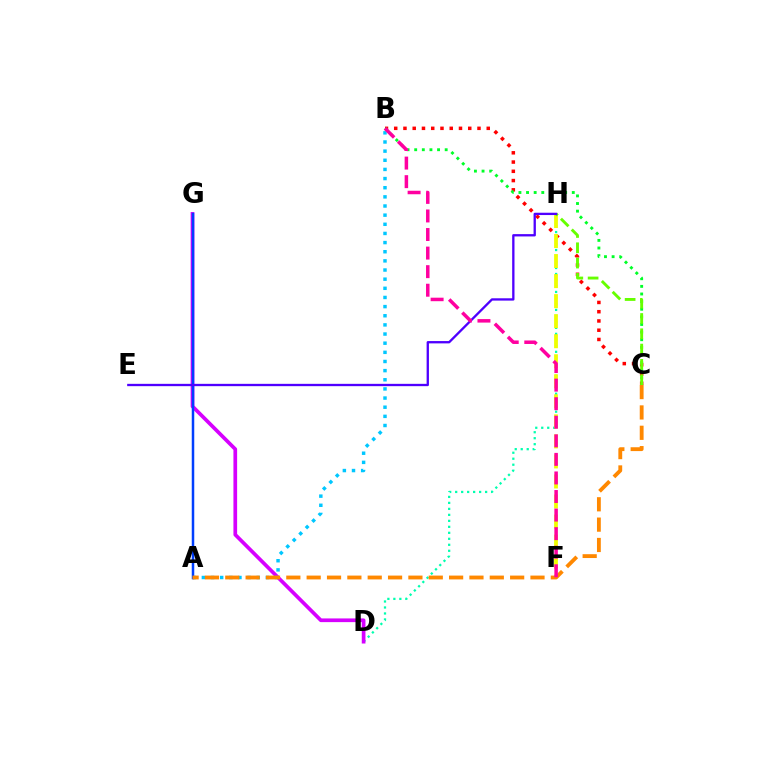{('B', 'C'): [{'color': '#ff0000', 'line_style': 'dotted', 'thickness': 2.51}, {'color': '#00ff27', 'line_style': 'dotted', 'thickness': 2.07}], ('D', 'H'): [{'color': '#00ffaf', 'line_style': 'dotted', 'thickness': 1.63}], ('F', 'H'): [{'color': '#eeff00', 'line_style': 'dashed', 'thickness': 2.72}], ('D', 'G'): [{'color': '#d600ff', 'line_style': 'solid', 'thickness': 2.66}], ('C', 'H'): [{'color': '#66ff00', 'line_style': 'dashed', 'thickness': 2.08}], ('A', 'B'): [{'color': '#00c7ff', 'line_style': 'dotted', 'thickness': 2.48}], ('A', 'G'): [{'color': '#003fff', 'line_style': 'solid', 'thickness': 1.8}], ('A', 'C'): [{'color': '#ff8800', 'line_style': 'dashed', 'thickness': 2.76}], ('E', 'H'): [{'color': '#4f00ff', 'line_style': 'solid', 'thickness': 1.67}], ('B', 'F'): [{'color': '#ff00a0', 'line_style': 'dashed', 'thickness': 2.52}]}